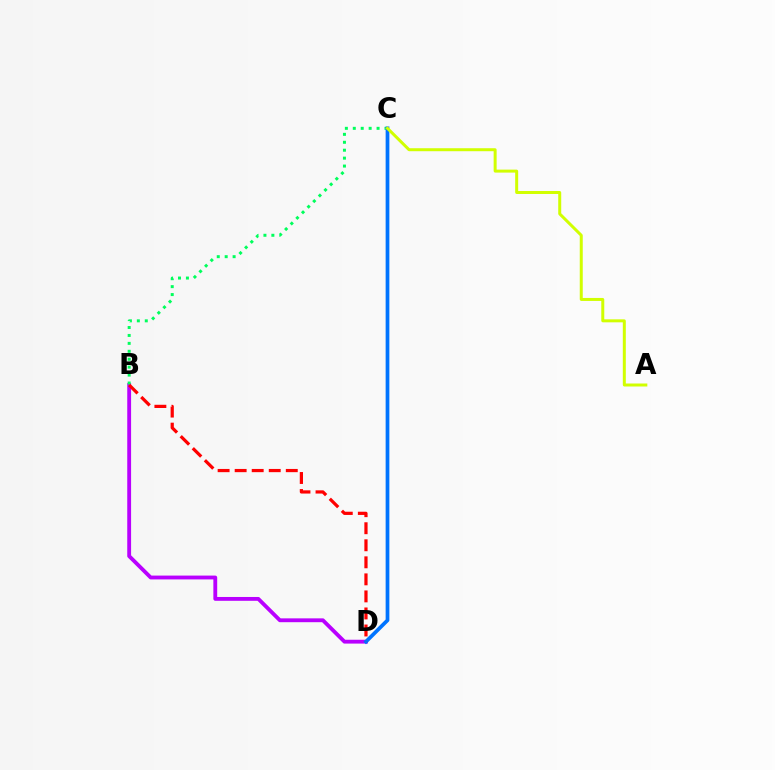{('B', 'D'): [{'color': '#b900ff', 'line_style': 'solid', 'thickness': 2.76}, {'color': '#ff0000', 'line_style': 'dashed', 'thickness': 2.32}], ('B', 'C'): [{'color': '#00ff5c', 'line_style': 'dotted', 'thickness': 2.15}], ('C', 'D'): [{'color': '#0074ff', 'line_style': 'solid', 'thickness': 2.68}], ('A', 'C'): [{'color': '#d1ff00', 'line_style': 'solid', 'thickness': 2.15}]}